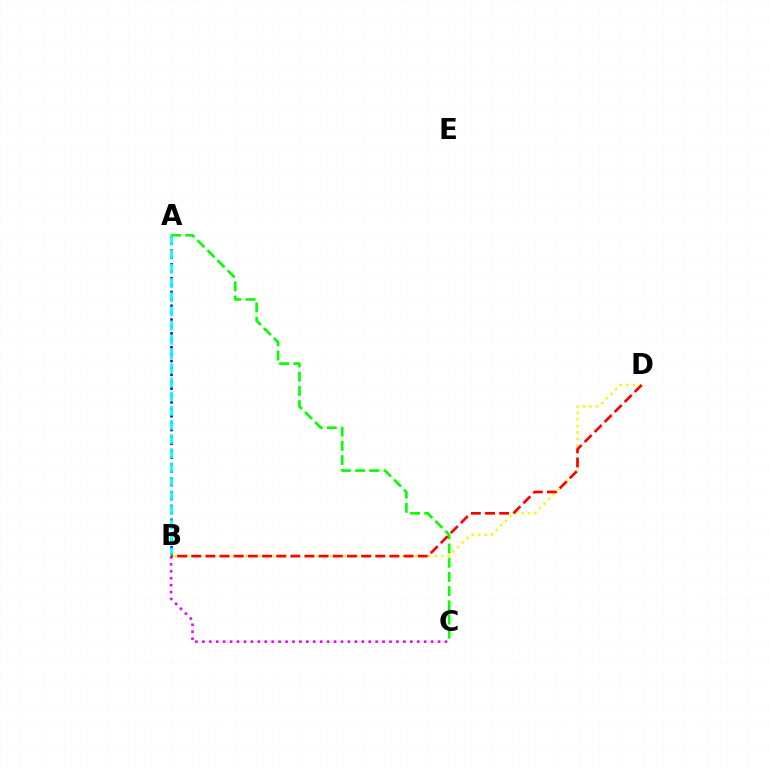{('B', 'C'): [{'color': '#ee00ff', 'line_style': 'dotted', 'thickness': 1.88}], ('B', 'D'): [{'color': '#fcf500', 'line_style': 'dotted', 'thickness': 1.77}, {'color': '#ff0000', 'line_style': 'dashed', 'thickness': 1.92}], ('A', 'B'): [{'color': '#0010ff', 'line_style': 'dotted', 'thickness': 1.87}, {'color': '#00fff6', 'line_style': 'dashed', 'thickness': 1.93}], ('A', 'C'): [{'color': '#08ff00', 'line_style': 'dashed', 'thickness': 1.93}]}